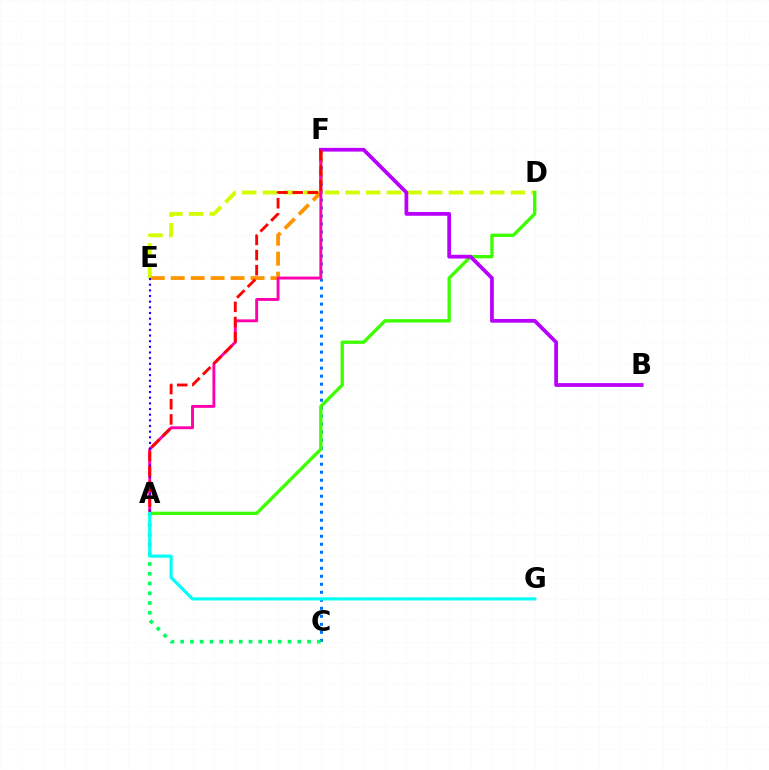{('D', 'E'): [{'color': '#d1ff00', 'line_style': 'dashed', 'thickness': 2.81}], ('C', 'F'): [{'color': '#0074ff', 'line_style': 'dotted', 'thickness': 2.18}], ('E', 'F'): [{'color': '#ff9400', 'line_style': 'dashed', 'thickness': 2.71}], ('A', 'D'): [{'color': '#3dff00', 'line_style': 'solid', 'thickness': 2.4}], ('A', 'F'): [{'color': '#ff00ac', 'line_style': 'solid', 'thickness': 2.09}, {'color': '#ff0000', 'line_style': 'dashed', 'thickness': 2.06}], ('A', 'E'): [{'color': '#2500ff', 'line_style': 'dotted', 'thickness': 1.54}], ('B', 'F'): [{'color': '#b900ff', 'line_style': 'solid', 'thickness': 2.7}], ('A', 'C'): [{'color': '#00ff5c', 'line_style': 'dotted', 'thickness': 2.65}], ('A', 'G'): [{'color': '#00fff6', 'line_style': 'solid', 'thickness': 2.25}]}